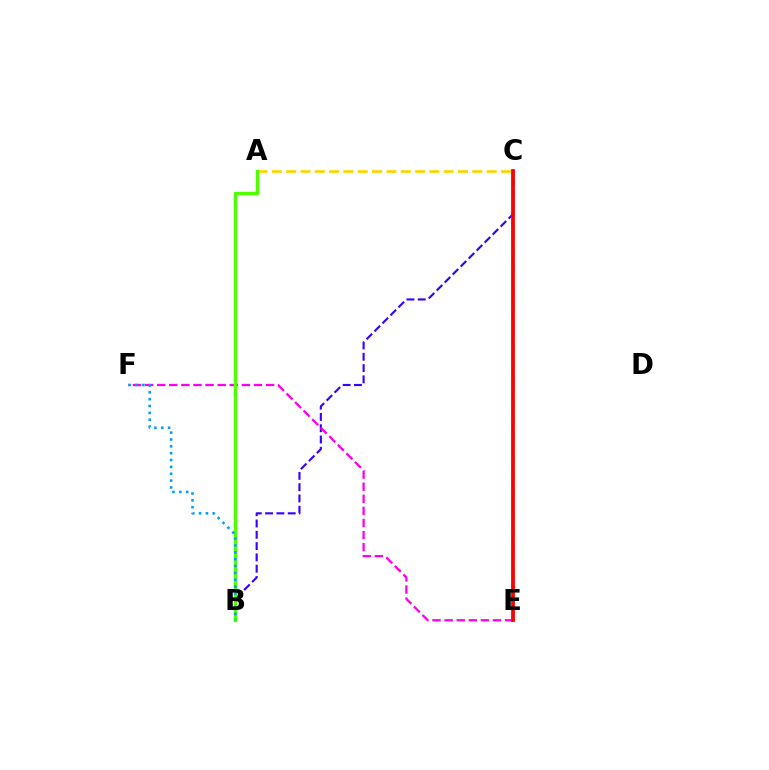{('C', 'E'): [{'color': '#00ff86', 'line_style': 'dotted', 'thickness': 1.52}, {'color': '#ff0000', 'line_style': 'solid', 'thickness': 2.73}], ('A', 'C'): [{'color': '#ffd500', 'line_style': 'dashed', 'thickness': 1.95}], ('B', 'C'): [{'color': '#3700ff', 'line_style': 'dashed', 'thickness': 1.54}], ('E', 'F'): [{'color': '#ff00ed', 'line_style': 'dashed', 'thickness': 1.64}], ('A', 'B'): [{'color': '#4fff00', 'line_style': 'solid', 'thickness': 2.47}], ('B', 'F'): [{'color': '#009eff', 'line_style': 'dotted', 'thickness': 1.86}]}